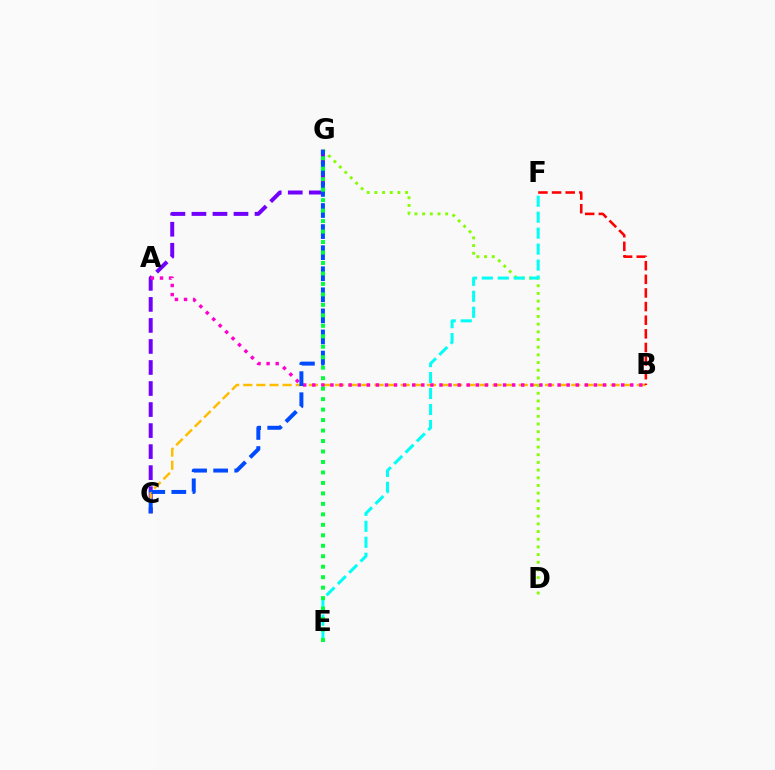{('C', 'G'): [{'color': '#7200ff', 'line_style': 'dashed', 'thickness': 2.86}, {'color': '#004bff', 'line_style': 'dashed', 'thickness': 2.86}], ('B', 'C'): [{'color': '#ffbd00', 'line_style': 'dashed', 'thickness': 1.78}], ('D', 'G'): [{'color': '#84ff00', 'line_style': 'dotted', 'thickness': 2.09}], ('A', 'B'): [{'color': '#ff00cf', 'line_style': 'dotted', 'thickness': 2.47}], ('B', 'F'): [{'color': '#ff0000', 'line_style': 'dashed', 'thickness': 1.85}], ('E', 'F'): [{'color': '#00fff6', 'line_style': 'dashed', 'thickness': 2.17}], ('E', 'G'): [{'color': '#00ff39', 'line_style': 'dotted', 'thickness': 2.85}]}